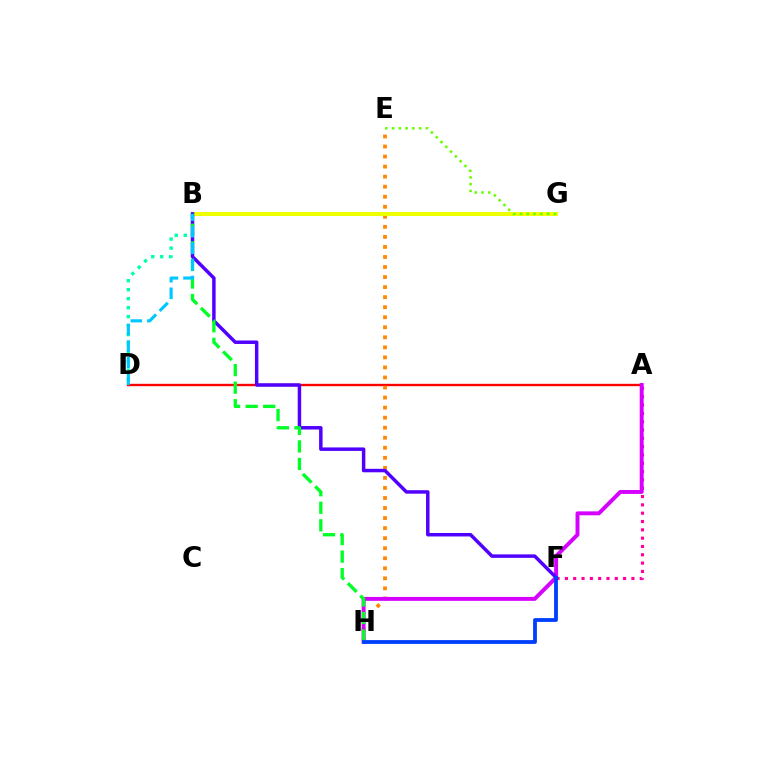{('B', 'D'): [{'color': '#00ffaf', 'line_style': 'dotted', 'thickness': 2.44}, {'color': '#00c7ff', 'line_style': 'dashed', 'thickness': 2.25}], ('A', 'D'): [{'color': '#ff0000', 'line_style': 'solid', 'thickness': 1.7}], ('A', 'F'): [{'color': '#ff00a0', 'line_style': 'dotted', 'thickness': 2.26}], ('E', 'H'): [{'color': '#ff8800', 'line_style': 'dotted', 'thickness': 2.73}], ('B', 'G'): [{'color': '#eeff00', 'line_style': 'solid', 'thickness': 2.9}], ('A', 'H'): [{'color': '#d600ff', 'line_style': 'solid', 'thickness': 2.83}], ('E', 'G'): [{'color': '#66ff00', 'line_style': 'dotted', 'thickness': 1.84}], ('B', 'F'): [{'color': '#4f00ff', 'line_style': 'solid', 'thickness': 2.5}], ('B', 'H'): [{'color': '#00ff27', 'line_style': 'dashed', 'thickness': 2.39}], ('F', 'H'): [{'color': '#003fff', 'line_style': 'solid', 'thickness': 2.74}]}